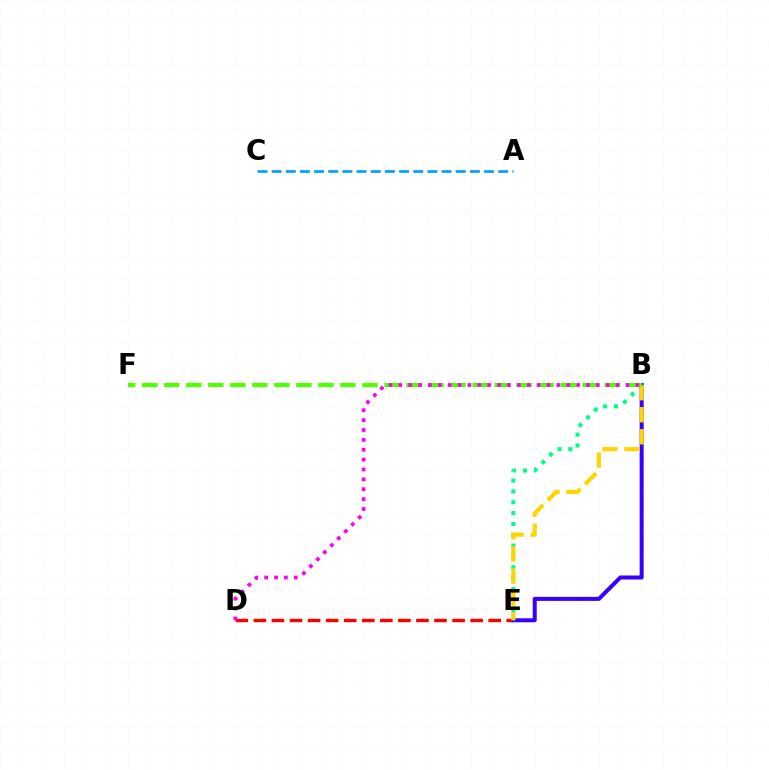{('A', 'C'): [{'color': '#009eff', 'line_style': 'dashed', 'thickness': 1.92}], ('D', 'E'): [{'color': '#ff0000', 'line_style': 'dashed', 'thickness': 2.45}], ('B', 'E'): [{'color': '#3700ff', 'line_style': 'solid', 'thickness': 2.89}, {'color': '#00ff86', 'line_style': 'dotted', 'thickness': 2.94}, {'color': '#ffd500', 'line_style': 'dashed', 'thickness': 2.99}], ('B', 'F'): [{'color': '#4fff00', 'line_style': 'dashed', 'thickness': 2.99}], ('B', 'D'): [{'color': '#ff00ed', 'line_style': 'dotted', 'thickness': 2.68}]}